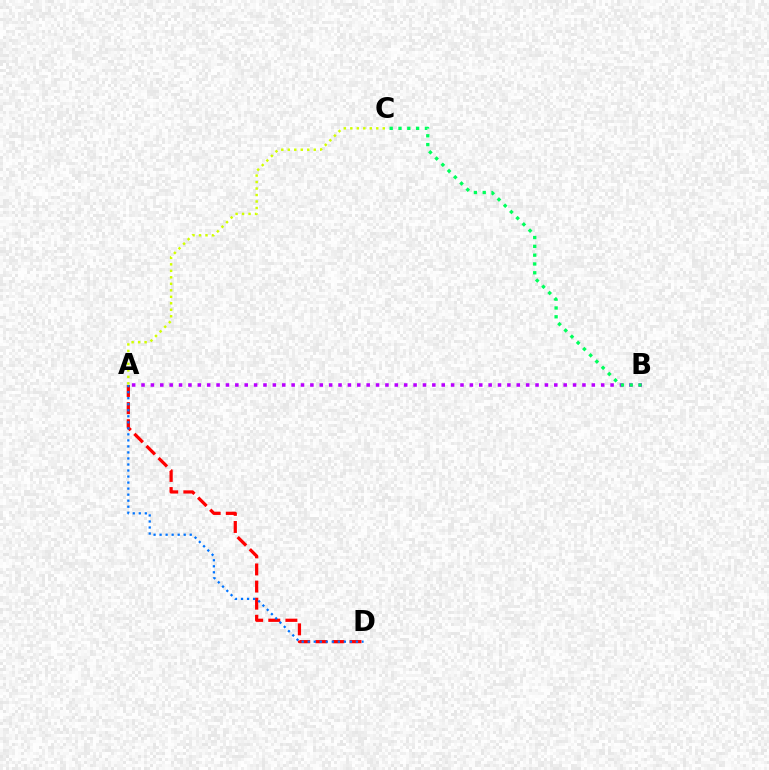{('A', 'D'): [{'color': '#ff0000', 'line_style': 'dashed', 'thickness': 2.32}, {'color': '#0074ff', 'line_style': 'dotted', 'thickness': 1.64}], ('A', 'B'): [{'color': '#b900ff', 'line_style': 'dotted', 'thickness': 2.55}], ('B', 'C'): [{'color': '#00ff5c', 'line_style': 'dotted', 'thickness': 2.39}], ('A', 'C'): [{'color': '#d1ff00', 'line_style': 'dotted', 'thickness': 1.76}]}